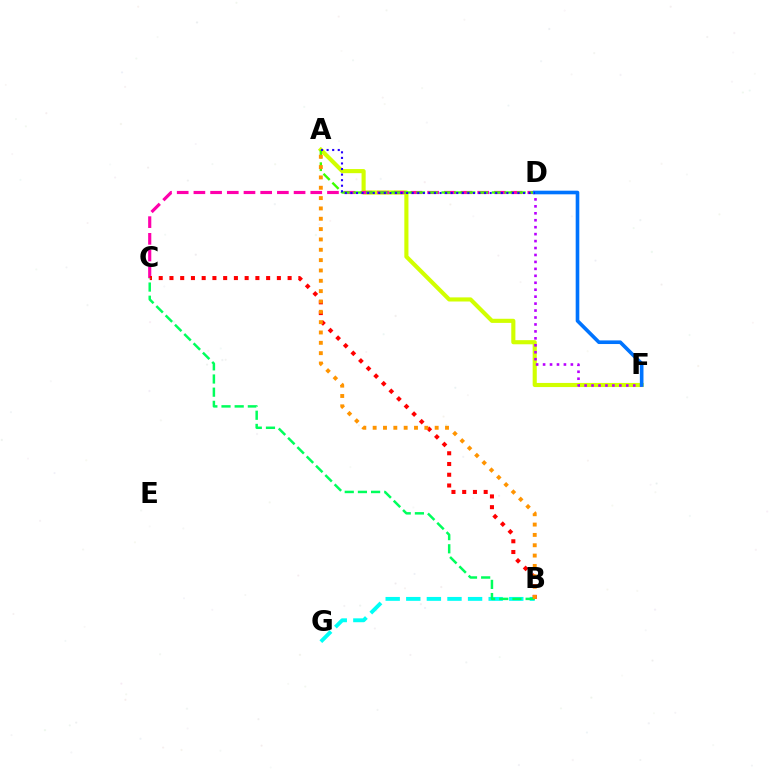{('A', 'F'): [{'color': '#d1ff00', 'line_style': 'solid', 'thickness': 2.97}], ('D', 'F'): [{'color': '#b900ff', 'line_style': 'dotted', 'thickness': 1.89}, {'color': '#0074ff', 'line_style': 'solid', 'thickness': 2.61}], ('B', 'G'): [{'color': '#00fff6', 'line_style': 'dashed', 'thickness': 2.8}], ('C', 'D'): [{'color': '#ff00ac', 'line_style': 'dashed', 'thickness': 2.27}], ('A', 'D'): [{'color': '#3dff00', 'line_style': 'dashed', 'thickness': 1.71}, {'color': '#2500ff', 'line_style': 'dotted', 'thickness': 1.51}], ('B', 'C'): [{'color': '#ff0000', 'line_style': 'dotted', 'thickness': 2.92}, {'color': '#00ff5c', 'line_style': 'dashed', 'thickness': 1.79}], ('A', 'B'): [{'color': '#ff9400', 'line_style': 'dotted', 'thickness': 2.81}]}